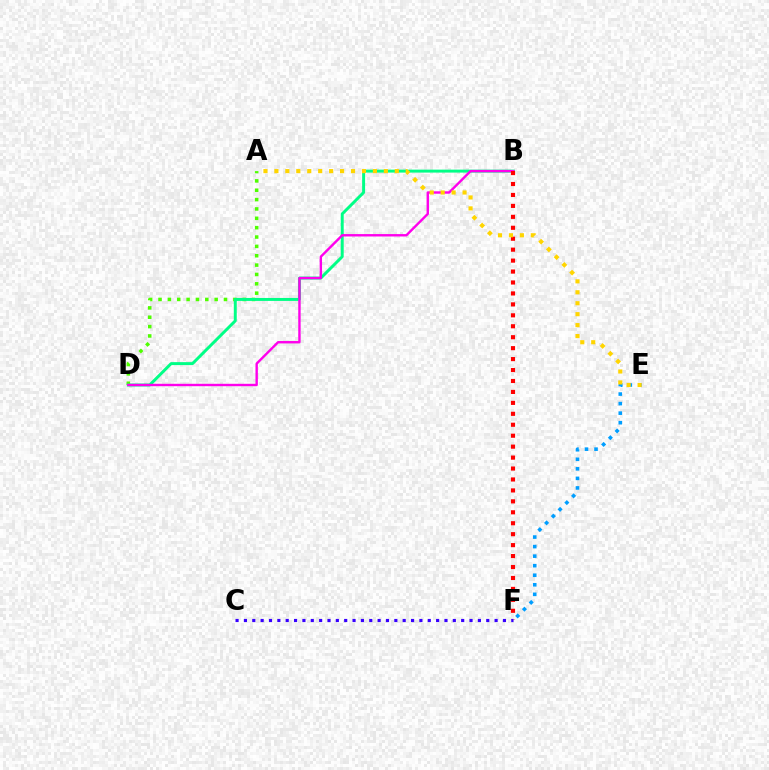{('A', 'D'): [{'color': '#4fff00', 'line_style': 'dotted', 'thickness': 2.54}], ('B', 'D'): [{'color': '#00ff86', 'line_style': 'solid', 'thickness': 2.13}, {'color': '#ff00ed', 'line_style': 'solid', 'thickness': 1.72}], ('E', 'F'): [{'color': '#009eff', 'line_style': 'dotted', 'thickness': 2.59}], ('B', 'F'): [{'color': '#ff0000', 'line_style': 'dotted', 'thickness': 2.97}], ('A', 'E'): [{'color': '#ffd500', 'line_style': 'dotted', 'thickness': 2.97}], ('C', 'F'): [{'color': '#3700ff', 'line_style': 'dotted', 'thickness': 2.27}]}